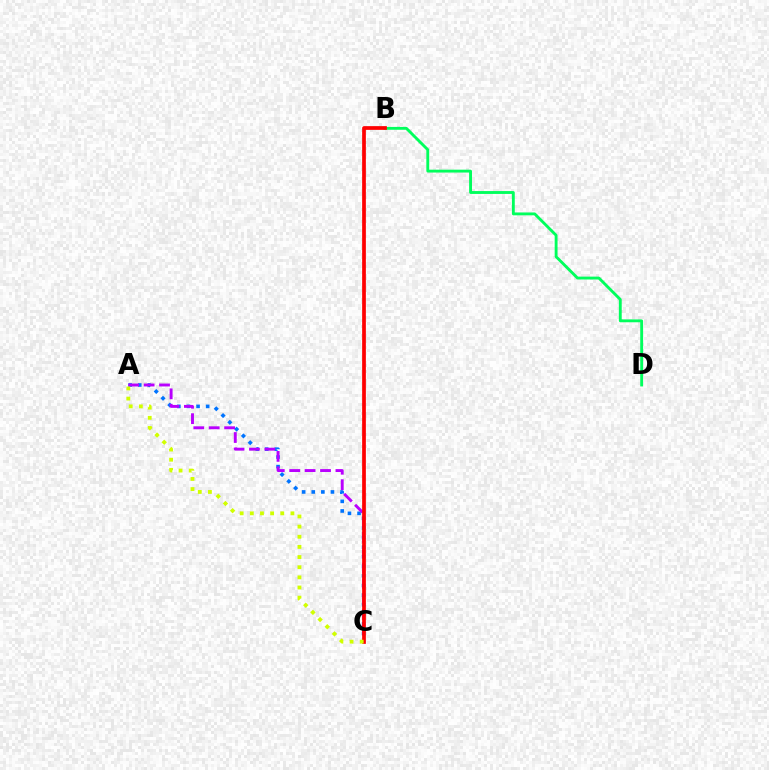{('A', 'C'): [{'color': '#0074ff', 'line_style': 'dotted', 'thickness': 2.61}, {'color': '#b900ff', 'line_style': 'dashed', 'thickness': 2.09}, {'color': '#d1ff00', 'line_style': 'dotted', 'thickness': 2.76}], ('B', 'D'): [{'color': '#00ff5c', 'line_style': 'solid', 'thickness': 2.06}], ('B', 'C'): [{'color': '#ff0000', 'line_style': 'solid', 'thickness': 2.68}]}